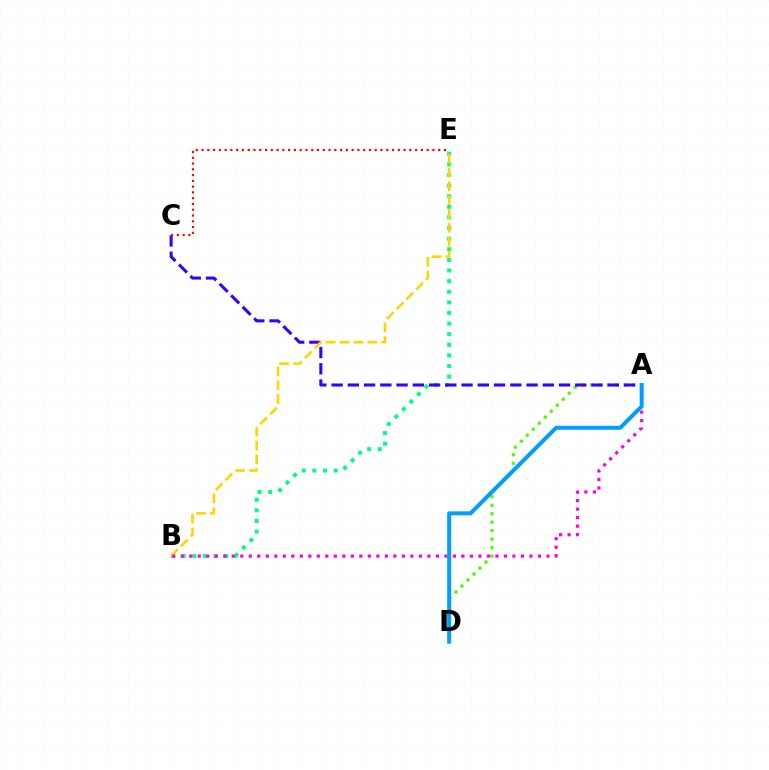{('A', 'D'): [{'color': '#4fff00', 'line_style': 'dotted', 'thickness': 2.3}, {'color': '#009eff', 'line_style': 'solid', 'thickness': 2.87}], ('B', 'E'): [{'color': '#00ff86', 'line_style': 'dotted', 'thickness': 2.88}, {'color': '#ffd500', 'line_style': 'dashed', 'thickness': 1.88}], ('A', 'C'): [{'color': '#3700ff', 'line_style': 'dashed', 'thickness': 2.21}], ('C', 'E'): [{'color': '#ff0000', 'line_style': 'dotted', 'thickness': 1.57}], ('A', 'B'): [{'color': '#ff00ed', 'line_style': 'dotted', 'thickness': 2.31}]}